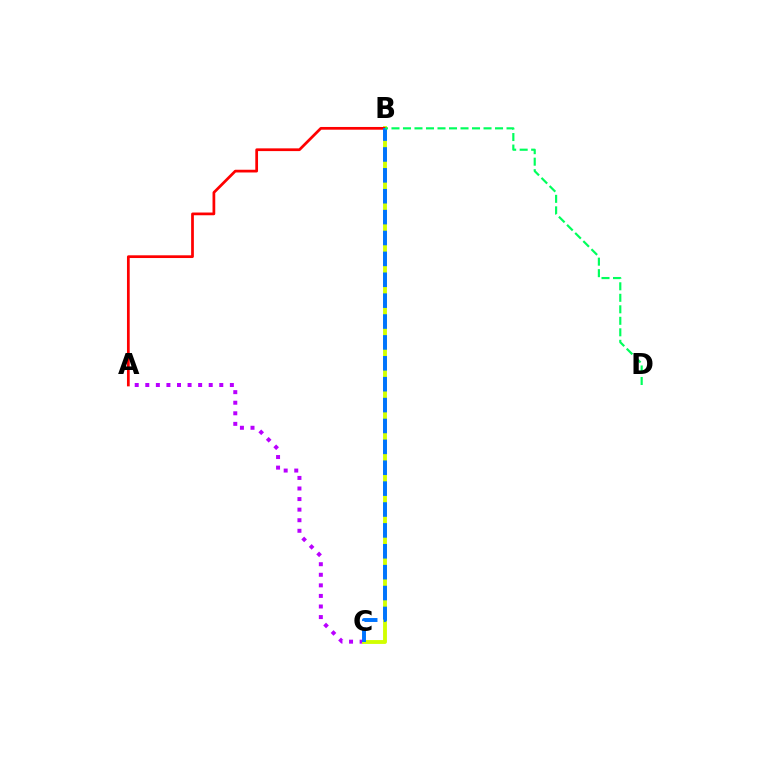{('A', 'C'): [{'color': '#b900ff', 'line_style': 'dotted', 'thickness': 2.87}], ('B', 'C'): [{'color': '#d1ff00', 'line_style': 'solid', 'thickness': 2.77}, {'color': '#0074ff', 'line_style': 'dashed', 'thickness': 2.84}], ('A', 'B'): [{'color': '#ff0000', 'line_style': 'solid', 'thickness': 1.97}], ('B', 'D'): [{'color': '#00ff5c', 'line_style': 'dashed', 'thickness': 1.56}]}